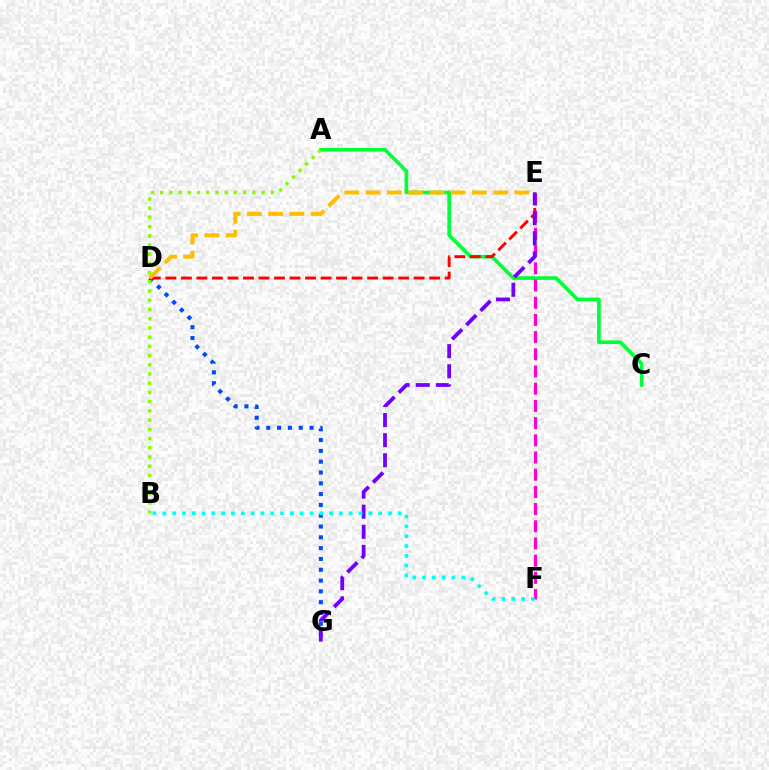{('D', 'G'): [{'color': '#004bff', 'line_style': 'dotted', 'thickness': 2.94}], ('A', 'C'): [{'color': '#00ff39', 'line_style': 'solid', 'thickness': 2.63}], ('D', 'E'): [{'color': '#ff0000', 'line_style': 'dashed', 'thickness': 2.11}, {'color': '#ffbd00', 'line_style': 'dashed', 'thickness': 2.89}], ('E', 'F'): [{'color': '#ff00cf', 'line_style': 'dashed', 'thickness': 2.34}], ('E', 'G'): [{'color': '#7200ff', 'line_style': 'dashed', 'thickness': 2.73}], ('B', 'F'): [{'color': '#00fff6', 'line_style': 'dotted', 'thickness': 2.67}], ('A', 'B'): [{'color': '#84ff00', 'line_style': 'dotted', 'thickness': 2.5}]}